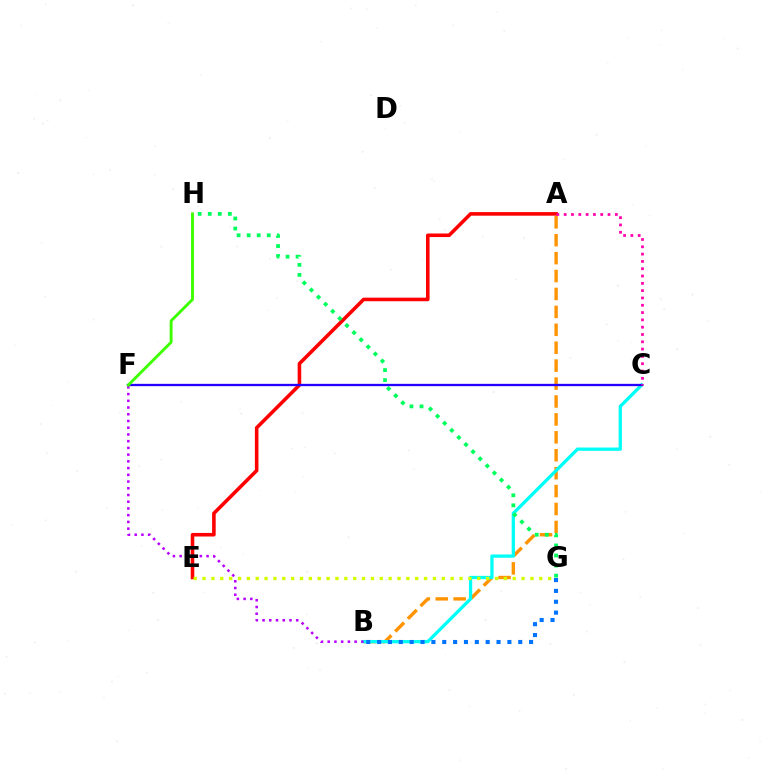{('A', 'B'): [{'color': '#ff9400', 'line_style': 'dashed', 'thickness': 2.43}], ('A', 'E'): [{'color': '#ff0000', 'line_style': 'solid', 'thickness': 2.58}], ('B', 'C'): [{'color': '#00fff6', 'line_style': 'solid', 'thickness': 2.36}], ('E', 'G'): [{'color': '#d1ff00', 'line_style': 'dotted', 'thickness': 2.41}], ('G', 'H'): [{'color': '#00ff5c', 'line_style': 'dotted', 'thickness': 2.73}], ('B', 'F'): [{'color': '#b900ff', 'line_style': 'dotted', 'thickness': 1.83}], ('C', 'F'): [{'color': '#2500ff', 'line_style': 'solid', 'thickness': 1.66}], ('B', 'G'): [{'color': '#0074ff', 'line_style': 'dotted', 'thickness': 2.95}], ('A', 'C'): [{'color': '#ff00ac', 'line_style': 'dotted', 'thickness': 1.99}], ('F', 'H'): [{'color': '#3dff00', 'line_style': 'solid', 'thickness': 2.08}]}